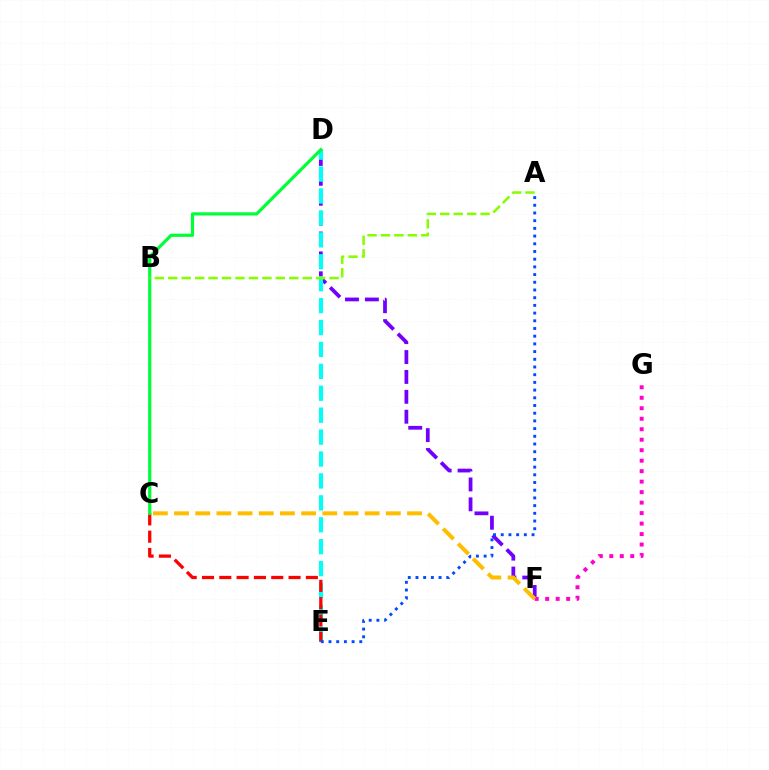{('D', 'F'): [{'color': '#7200ff', 'line_style': 'dashed', 'thickness': 2.7}], ('F', 'G'): [{'color': '#ff00cf', 'line_style': 'dotted', 'thickness': 2.85}], ('D', 'E'): [{'color': '#00fff6', 'line_style': 'dashed', 'thickness': 2.98}], ('C', 'E'): [{'color': '#ff0000', 'line_style': 'dashed', 'thickness': 2.35}], ('A', 'E'): [{'color': '#004bff', 'line_style': 'dotted', 'thickness': 2.09}], ('C', 'D'): [{'color': '#00ff39', 'line_style': 'solid', 'thickness': 2.3}], ('A', 'B'): [{'color': '#84ff00', 'line_style': 'dashed', 'thickness': 1.83}], ('C', 'F'): [{'color': '#ffbd00', 'line_style': 'dashed', 'thickness': 2.88}]}